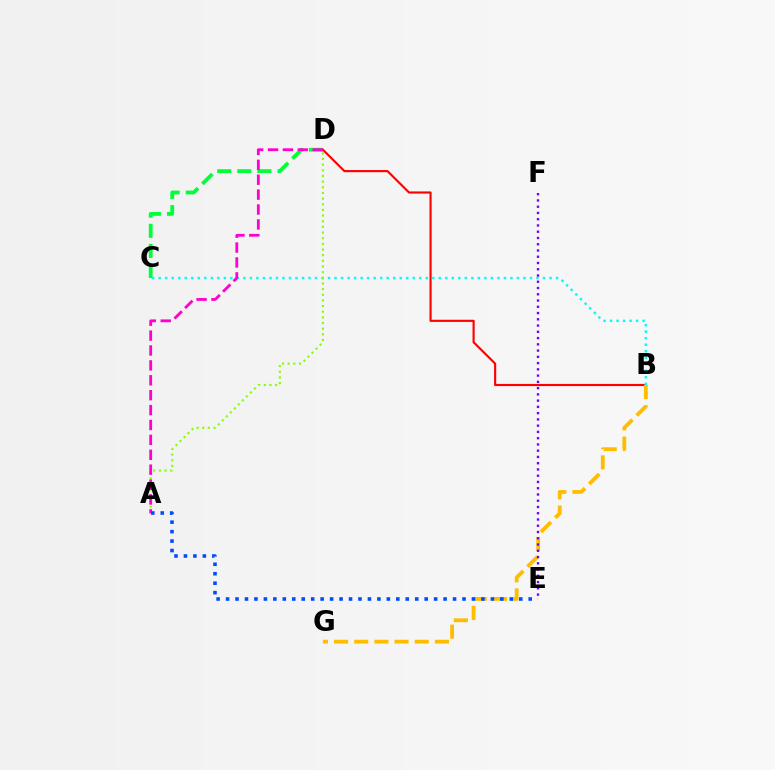{('C', 'D'): [{'color': '#00ff39', 'line_style': 'dashed', 'thickness': 2.73}], ('B', 'D'): [{'color': '#ff0000', 'line_style': 'solid', 'thickness': 1.54}], ('B', 'G'): [{'color': '#ffbd00', 'line_style': 'dashed', 'thickness': 2.74}], ('B', 'C'): [{'color': '#00fff6', 'line_style': 'dotted', 'thickness': 1.77}], ('E', 'F'): [{'color': '#7200ff', 'line_style': 'dotted', 'thickness': 1.7}], ('A', 'D'): [{'color': '#84ff00', 'line_style': 'dotted', 'thickness': 1.54}, {'color': '#ff00cf', 'line_style': 'dashed', 'thickness': 2.02}], ('A', 'E'): [{'color': '#004bff', 'line_style': 'dotted', 'thickness': 2.57}]}